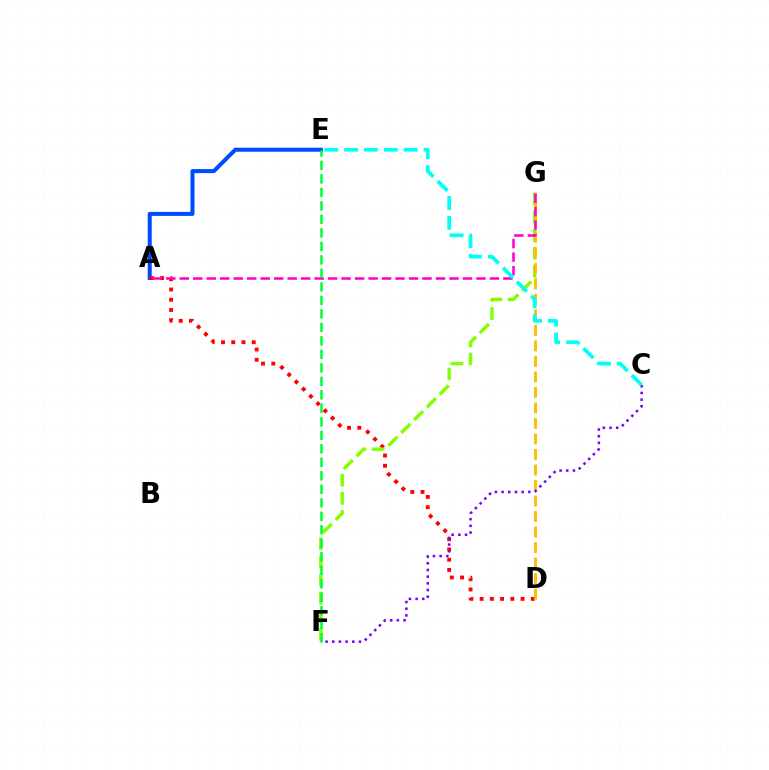{('A', 'E'): [{'color': '#004bff', 'line_style': 'solid', 'thickness': 2.9}], ('A', 'D'): [{'color': '#ff0000', 'line_style': 'dotted', 'thickness': 2.78}], ('F', 'G'): [{'color': '#84ff00', 'line_style': 'dashed', 'thickness': 2.46}], ('D', 'G'): [{'color': '#ffbd00', 'line_style': 'dashed', 'thickness': 2.11}], ('A', 'G'): [{'color': '#ff00cf', 'line_style': 'dashed', 'thickness': 1.83}], ('C', 'F'): [{'color': '#7200ff', 'line_style': 'dotted', 'thickness': 1.82}], ('C', 'E'): [{'color': '#00fff6', 'line_style': 'dashed', 'thickness': 2.7}], ('E', 'F'): [{'color': '#00ff39', 'line_style': 'dashed', 'thickness': 1.83}]}